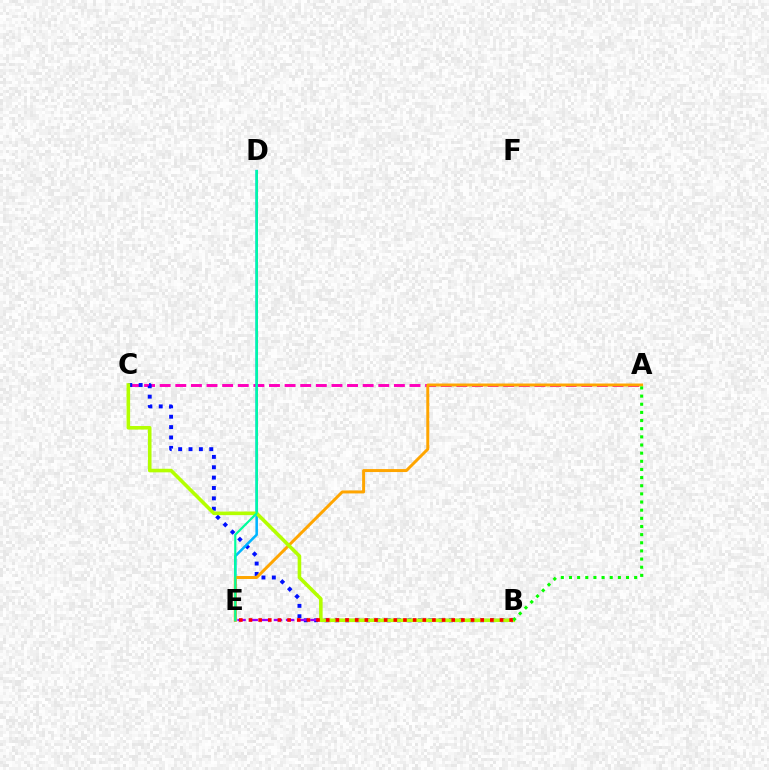{('A', 'C'): [{'color': '#ff00bd', 'line_style': 'dashed', 'thickness': 2.12}], ('B', 'C'): [{'color': '#0010ff', 'line_style': 'dotted', 'thickness': 2.82}, {'color': '#b3ff00', 'line_style': 'solid', 'thickness': 2.58}], ('D', 'E'): [{'color': '#00b5ff', 'line_style': 'solid', 'thickness': 1.85}, {'color': '#00ff9d', 'line_style': 'solid', 'thickness': 1.57}], ('A', 'E'): [{'color': '#ffa500', 'line_style': 'solid', 'thickness': 2.14}], ('B', 'E'): [{'color': '#9b00ff', 'line_style': 'dashed', 'thickness': 1.65}, {'color': '#ff0000', 'line_style': 'dotted', 'thickness': 2.62}], ('A', 'B'): [{'color': '#08ff00', 'line_style': 'dotted', 'thickness': 2.21}]}